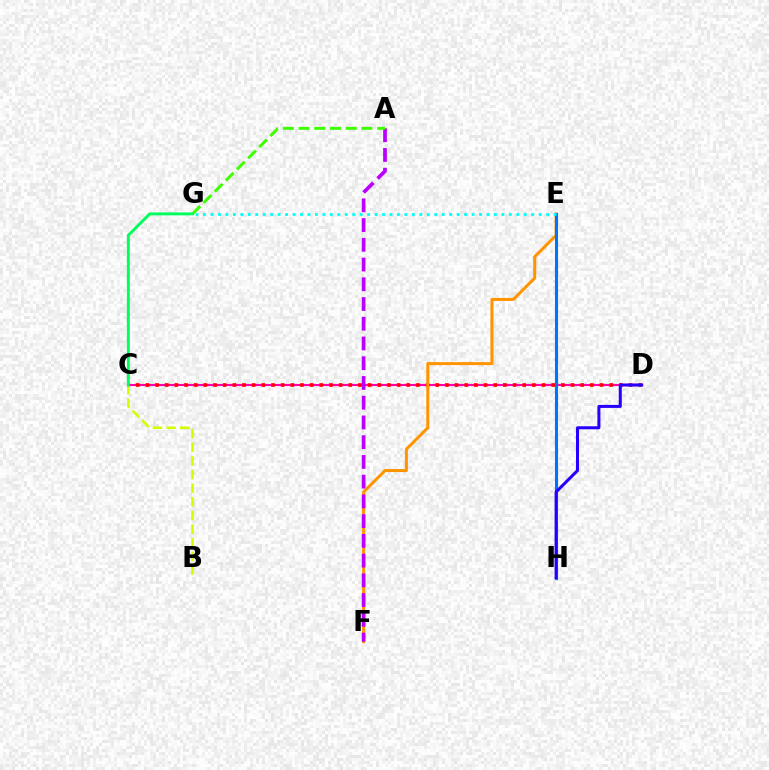{('C', 'D'): [{'color': '#ff00ac', 'line_style': 'solid', 'thickness': 1.53}, {'color': '#ff0000', 'line_style': 'dotted', 'thickness': 2.63}], ('E', 'F'): [{'color': '#ff9400', 'line_style': 'solid', 'thickness': 2.16}], ('A', 'F'): [{'color': '#b900ff', 'line_style': 'dashed', 'thickness': 2.68}], ('E', 'H'): [{'color': '#0074ff', 'line_style': 'solid', 'thickness': 2.22}], ('D', 'H'): [{'color': '#2500ff', 'line_style': 'solid', 'thickness': 2.18}], ('B', 'C'): [{'color': '#d1ff00', 'line_style': 'dashed', 'thickness': 1.85}], ('A', 'G'): [{'color': '#3dff00', 'line_style': 'dashed', 'thickness': 2.14}], ('E', 'G'): [{'color': '#00fff6', 'line_style': 'dotted', 'thickness': 2.03}], ('C', 'G'): [{'color': '#00ff5c', 'line_style': 'solid', 'thickness': 2.11}]}